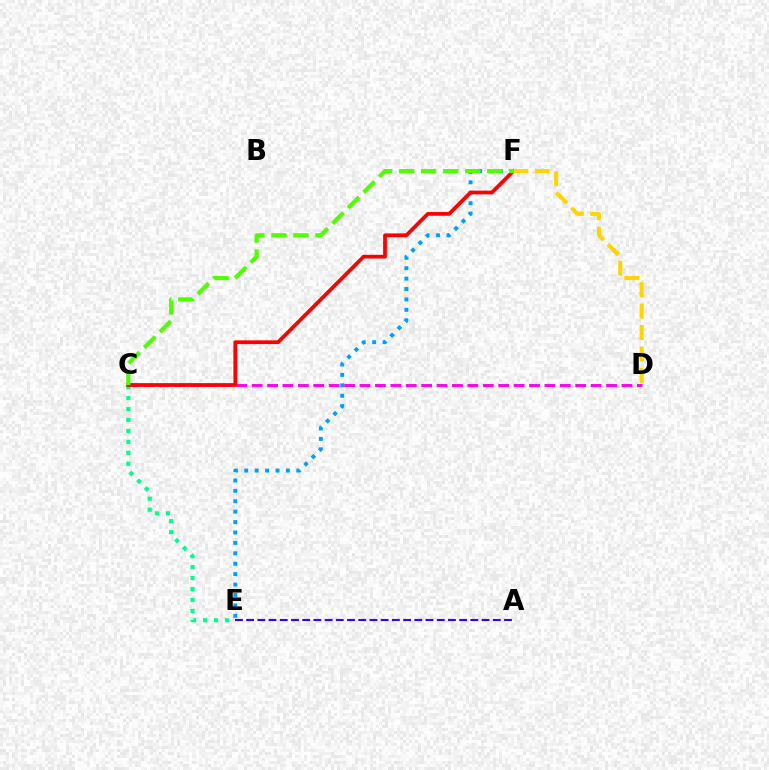{('E', 'F'): [{'color': '#009eff', 'line_style': 'dotted', 'thickness': 2.83}], ('C', 'D'): [{'color': '#ff00ed', 'line_style': 'dashed', 'thickness': 2.09}], ('A', 'E'): [{'color': '#3700ff', 'line_style': 'dashed', 'thickness': 1.52}], ('C', 'E'): [{'color': '#00ff86', 'line_style': 'dotted', 'thickness': 2.98}], ('C', 'F'): [{'color': '#ff0000', 'line_style': 'solid', 'thickness': 2.7}, {'color': '#4fff00', 'line_style': 'dashed', 'thickness': 2.99}], ('D', 'F'): [{'color': '#ffd500', 'line_style': 'dashed', 'thickness': 2.91}]}